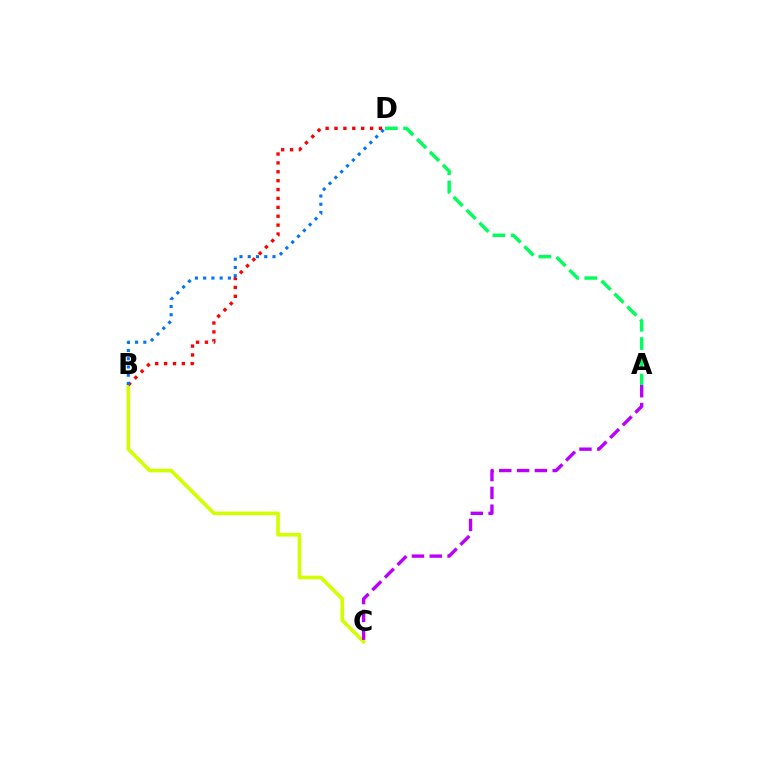{('B', 'C'): [{'color': '#d1ff00', 'line_style': 'solid', 'thickness': 2.6}], ('B', 'D'): [{'color': '#ff0000', 'line_style': 'dotted', 'thickness': 2.42}, {'color': '#0074ff', 'line_style': 'dotted', 'thickness': 2.24}], ('A', 'D'): [{'color': '#00ff5c', 'line_style': 'dashed', 'thickness': 2.48}], ('A', 'C'): [{'color': '#b900ff', 'line_style': 'dashed', 'thickness': 2.42}]}